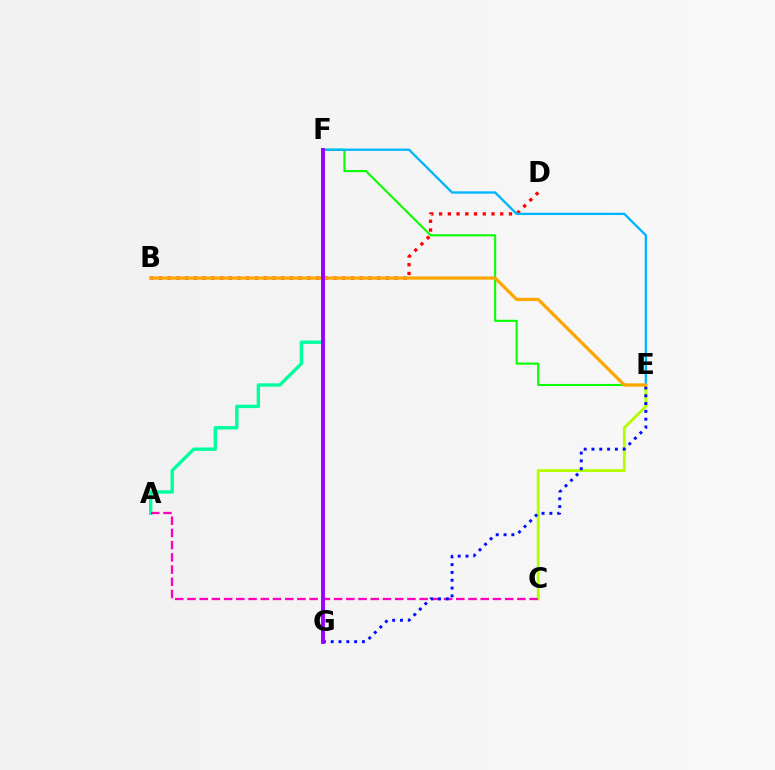{('A', 'F'): [{'color': '#00ff9d', 'line_style': 'solid', 'thickness': 2.43}], ('B', 'D'): [{'color': '#ff0000', 'line_style': 'dotted', 'thickness': 2.37}], ('E', 'F'): [{'color': '#08ff00', 'line_style': 'solid', 'thickness': 1.51}, {'color': '#00b5ff', 'line_style': 'solid', 'thickness': 1.67}], ('C', 'E'): [{'color': '#b3ff00', 'line_style': 'solid', 'thickness': 2.05}], ('A', 'C'): [{'color': '#ff00bd', 'line_style': 'dashed', 'thickness': 1.66}], ('E', 'G'): [{'color': '#0010ff', 'line_style': 'dotted', 'thickness': 2.12}], ('B', 'E'): [{'color': '#ffa500', 'line_style': 'solid', 'thickness': 2.32}], ('F', 'G'): [{'color': '#9b00ff', 'line_style': 'solid', 'thickness': 2.81}]}